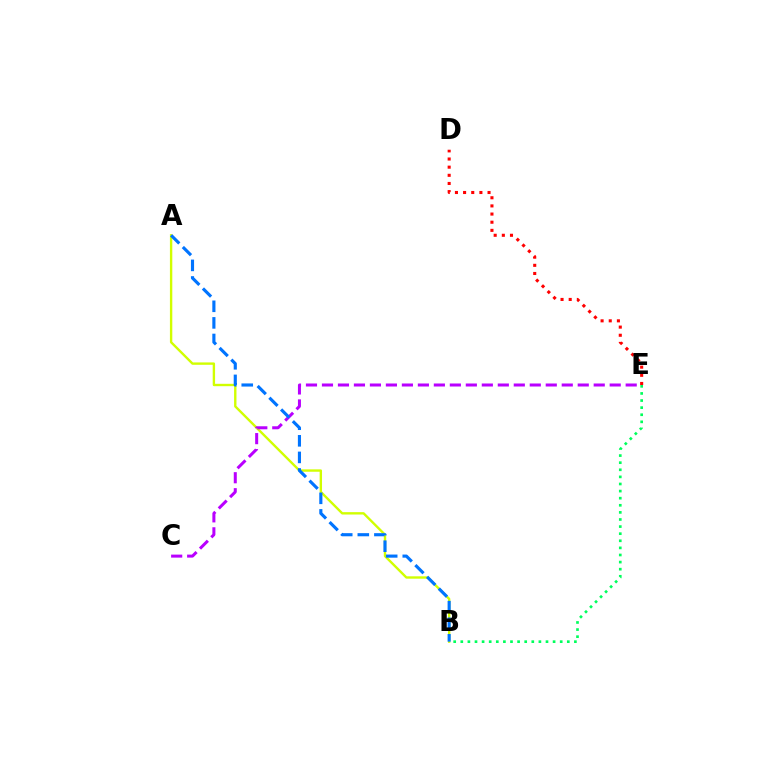{('B', 'E'): [{'color': '#00ff5c', 'line_style': 'dotted', 'thickness': 1.93}], ('A', 'B'): [{'color': '#d1ff00', 'line_style': 'solid', 'thickness': 1.71}, {'color': '#0074ff', 'line_style': 'dashed', 'thickness': 2.25}], ('C', 'E'): [{'color': '#b900ff', 'line_style': 'dashed', 'thickness': 2.17}], ('D', 'E'): [{'color': '#ff0000', 'line_style': 'dotted', 'thickness': 2.21}]}